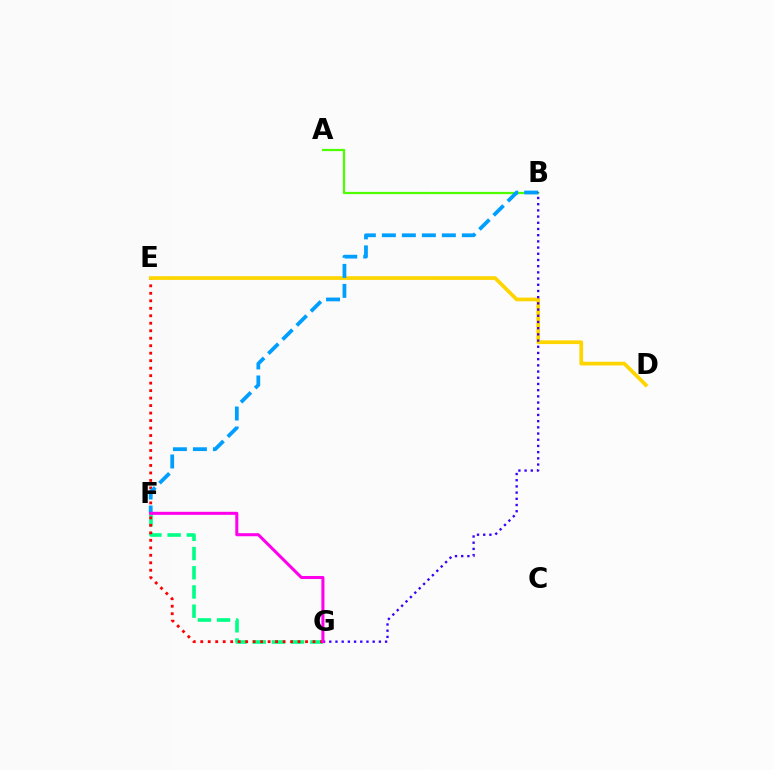{('A', 'B'): [{'color': '#4fff00', 'line_style': 'solid', 'thickness': 1.62}], ('F', 'G'): [{'color': '#00ff86', 'line_style': 'dashed', 'thickness': 2.61}, {'color': '#ff00ed', 'line_style': 'solid', 'thickness': 2.19}], ('E', 'G'): [{'color': '#ff0000', 'line_style': 'dotted', 'thickness': 2.03}], ('D', 'E'): [{'color': '#ffd500', 'line_style': 'solid', 'thickness': 2.67}], ('B', 'F'): [{'color': '#009eff', 'line_style': 'dashed', 'thickness': 2.72}], ('B', 'G'): [{'color': '#3700ff', 'line_style': 'dotted', 'thickness': 1.68}]}